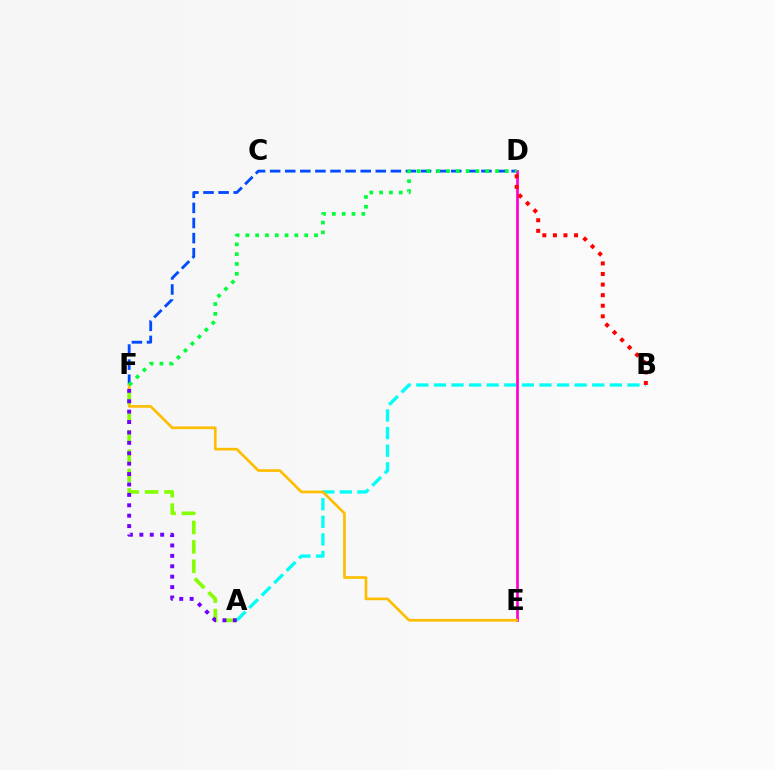{('A', 'B'): [{'color': '#00fff6', 'line_style': 'dashed', 'thickness': 2.39}], ('D', 'F'): [{'color': '#004bff', 'line_style': 'dashed', 'thickness': 2.05}, {'color': '#00ff39', 'line_style': 'dotted', 'thickness': 2.66}], ('D', 'E'): [{'color': '#ff00cf', 'line_style': 'solid', 'thickness': 1.94}], ('E', 'F'): [{'color': '#ffbd00', 'line_style': 'solid', 'thickness': 1.92}], ('A', 'F'): [{'color': '#84ff00', 'line_style': 'dashed', 'thickness': 2.64}, {'color': '#7200ff', 'line_style': 'dotted', 'thickness': 2.83}], ('B', 'D'): [{'color': '#ff0000', 'line_style': 'dotted', 'thickness': 2.87}]}